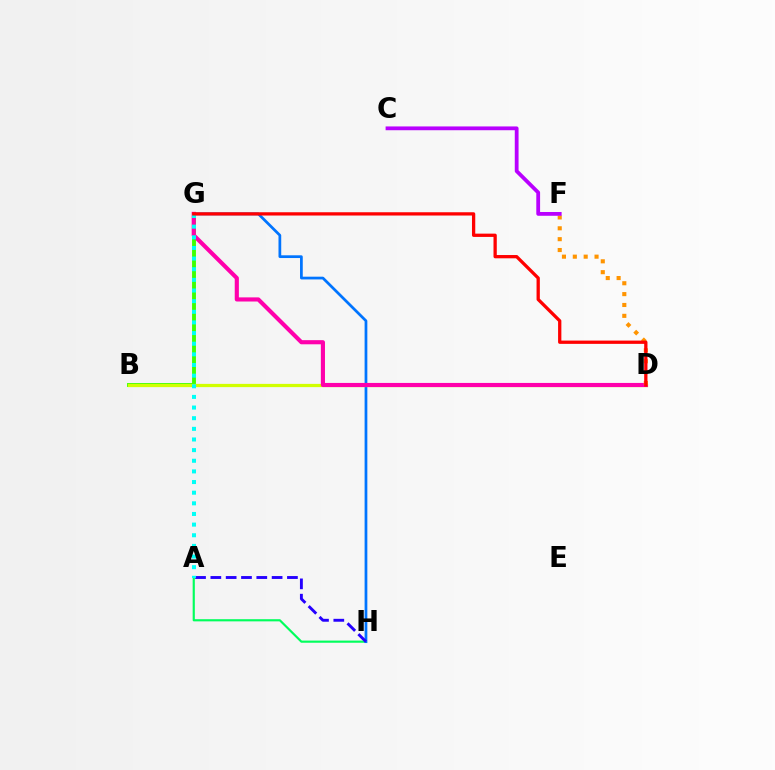{('A', 'H'): [{'color': '#00ff5c', 'line_style': 'solid', 'thickness': 1.56}, {'color': '#2500ff', 'line_style': 'dashed', 'thickness': 2.08}], ('B', 'G'): [{'color': '#3dff00', 'line_style': 'solid', 'thickness': 2.79}], ('G', 'H'): [{'color': '#0074ff', 'line_style': 'solid', 'thickness': 1.97}], ('B', 'D'): [{'color': '#d1ff00', 'line_style': 'solid', 'thickness': 2.34}], ('D', 'G'): [{'color': '#ff00ac', 'line_style': 'solid', 'thickness': 2.97}, {'color': '#ff0000', 'line_style': 'solid', 'thickness': 2.36}], ('A', 'G'): [{'color': '#00fff6', 'line_style': 'dotted', 'thickness': 2.89}], ('D', 'F'): [{'color': '#ff9400', 'line_style': 'dotted', 'thickness': 2.95}], ('C', 'F'): [{'color': '#b900ff', 'line_style': 'solid', 'thickness': 2.73}]}